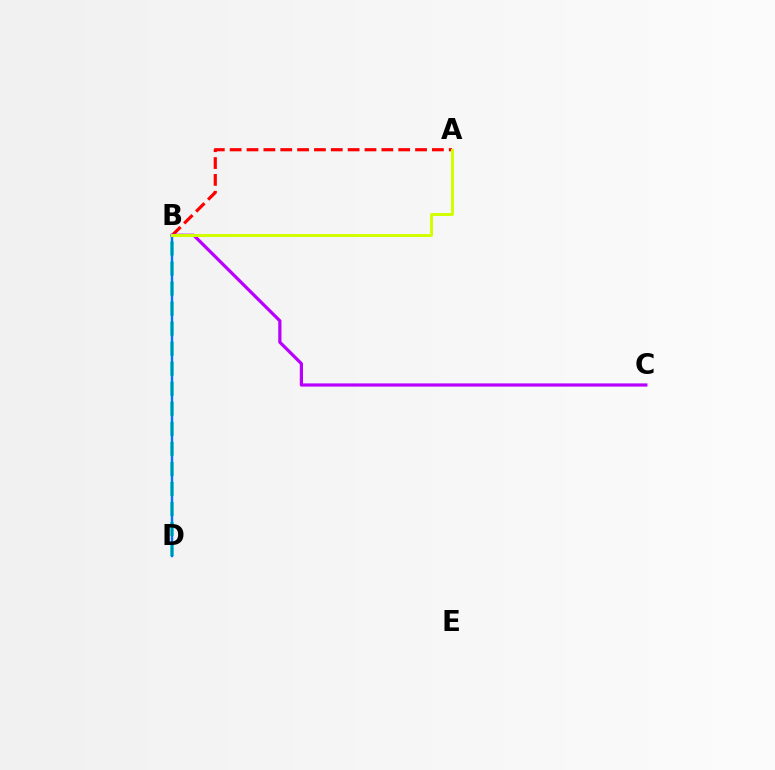{('A', 'B'): [{'color': '#ff0000', 'line_style': 'dashed', 'thickness': 2.29}, {'color': '#d1ff00', 'line_style': 'solid', 'thickness': 2.14}], ('B', 'D'): [{'color': '#00ff5c', 'line_style': 'dashed', 'thickness': 2.72}, {'color': '#0074ff', 'line_style': 'solid', 'thickness': 1.73}], ('B', 'C'): [{'color': '#b900ff', 'line_style': 'solid', 'thickness': 2.32}]}